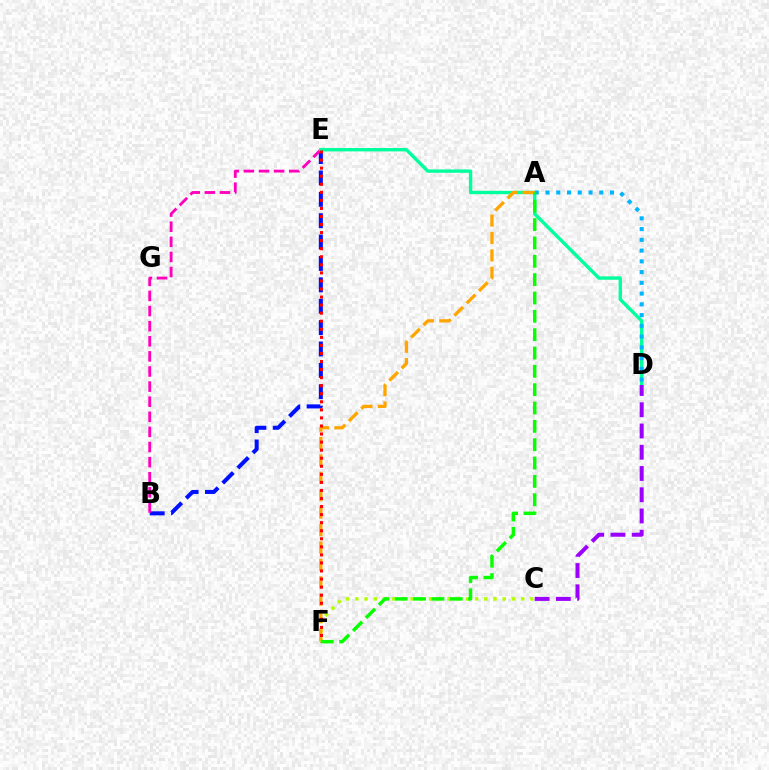{('B', 'E'): [{'color': '#0010ff', 'line_style': 'dashed', 'thickness': 2.9}, {'color': '#ff00bd', 'line_style': 'dashed', 'thickness': 2.05}], ('C', 'F'): [{'color': '#b3ff00', 'line_style': 'dotted', 'thickness': 2.5}], ('D', 'E'): [{'color': '#00ff9d', 'line_style': 'solid', 'thickness': 2.43}], ('A', 'D'): [{'color': '#00b5ff', 'line_style': 'dotted', 'thickness': 2.92}], ('A', 'F'): [{'color': '#ffa500', 'line_style': 'dashed', 'thickness': 2.37}, {'color': '#08ff00', 'line_style': 'dashed', 'thickness': 2.49}], ('C', 'D'): [{'color': '#9b00ff', 'line_style': 'dashed', 'thickness': 2.89}], ('E', 'F'): [{'color': '#ff0000', 'line_style': 'dotted', 'thickness': 2.19}]}